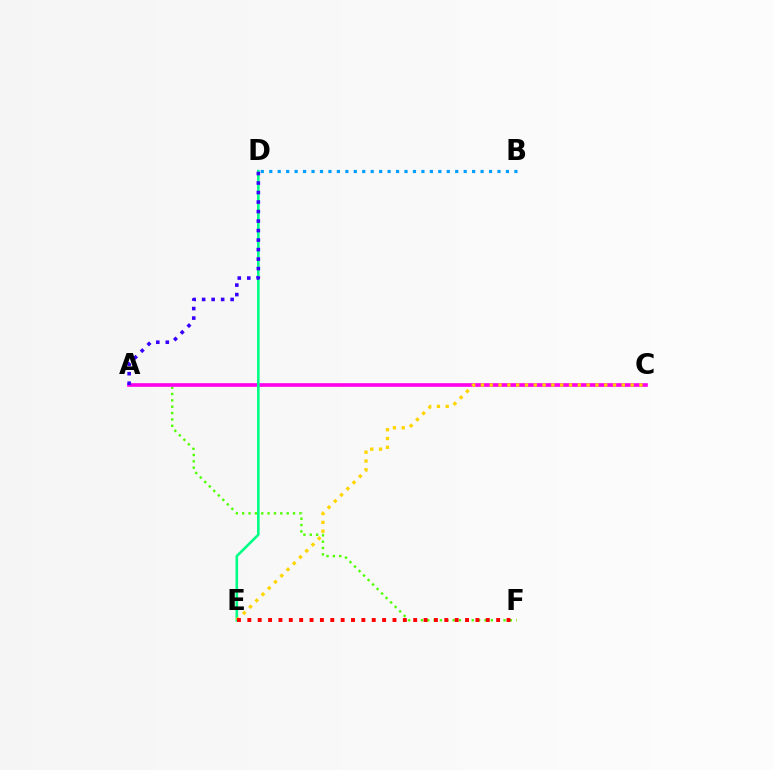{('B', 'D'): [{'color': '#009eff', 'line_style': 'dotted', 'thickness': 2.3}], ('A', 'F'): [{'color': '#4fff00', 'line_style': 'dotted', 'thickness': 1.73}], ('A', 'C'): [{'color': '#ff00ed', 'line_style': 'solid', 'thickness': 2.63}], ('D', 'E'): [{'color': '#00ff86', 'line_style': 'solid', 'thickness': 1.87}], ('C', 'E'): [{'color': '#ffd500', 'line_style': 'dotted', 'thickness': 2.39}], ('E', 'F'): [{'color': '#ff0000', 'line_style': 'dotted', 'thickness': 2.82}], ('A', 'D'): [{'color': '#3700ff', 'line_style': 'dotted', 'thickness': 2.58}]}